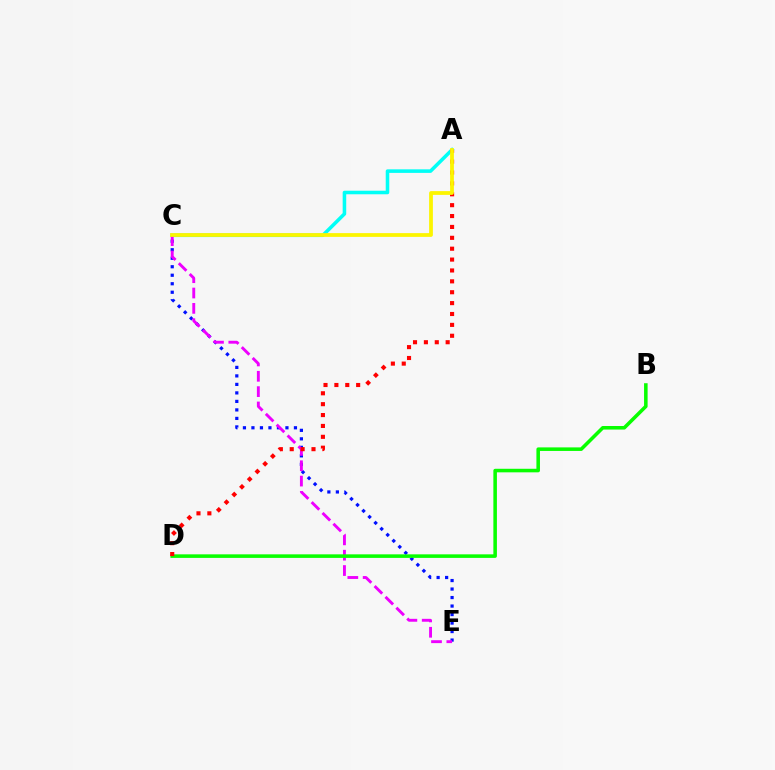{('C', 'E'): [{'color': '#0010ff', 'line_style': 'dotted', 'thickness': 2.31}, {'color': '#ee00ff', 'line_style': 'dashed', 'thickness': 2.08}], ('A', 'C'): [{'color': '#00fff6', 'line_style': 'solid', 'thickness': 2.56}, {'color': '#fcf500', 'line_style': 'solid', 'thickness': 2.71}], ('B', 'D'): [{'color': '#08ff00', 'line_style': 'solid', 'thickness': 2.56}], ('A', 'D'): [{'color': '#ff0000', 'line_style': 'dotted', 'thickness': 2.96}]}